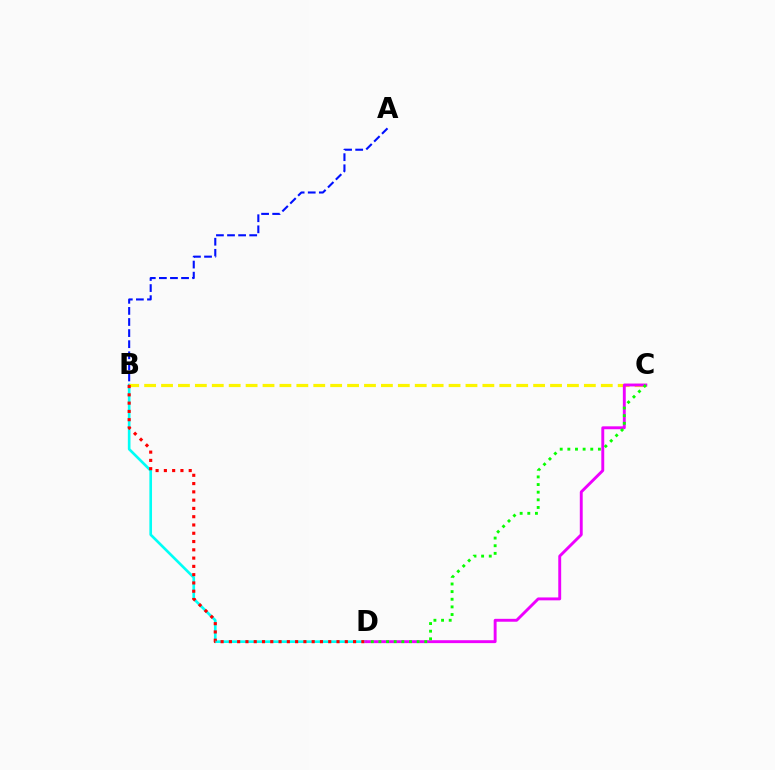{('B', 'D'): [{'color': '#00fff6', 'line_style': 'solid', 'thickness': 1.91}, {'color': '#ff0000', 'line_style': 'dotted', 'thickness': 2.25}], ('A', 'B'): [{'color': '#0010ff', 'line_style': 'dashed', 'thickness': 1.51}], ('B', 'C'): [{'color': '#fcf500', 'line_style': 'dashed', 'thickness': 2.3}], ('C', 'D'): [{'color': '#ee00ff', 'line_style': 'solid', 'thickness': 2.09}, {'color': '#08ff00', 'line_style': 'dotted', 'thickness': 2.08}]}